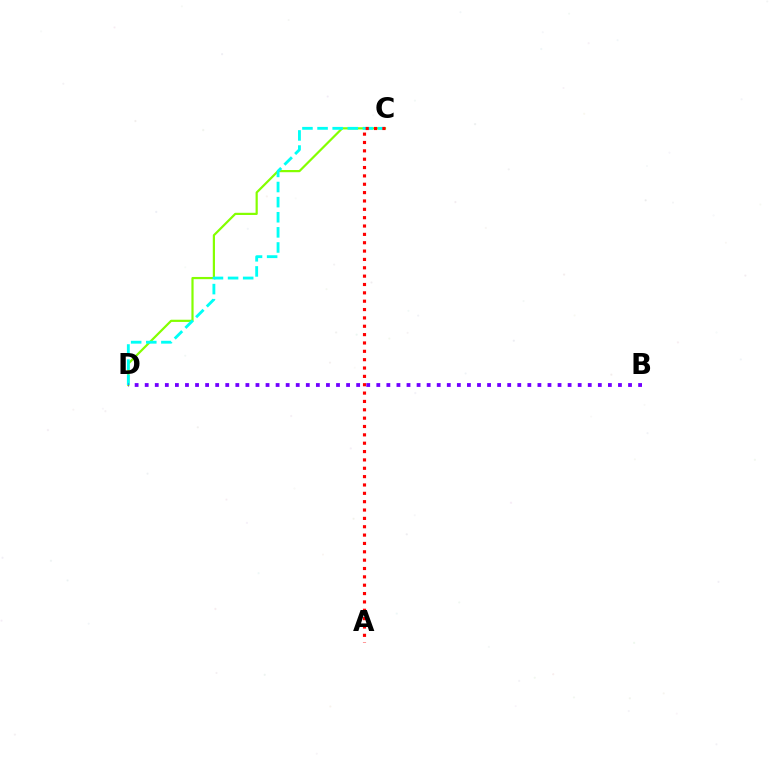{('C', 'D'): [{'color': '#84ff00', 'line_style': 'solid', 'thickness': 1.58}, {'color': '#00fff6', 'line_style': 'dashed', 'thickness': 2.05}], ('B', 'D'): [{'color': '#7200ff', 'line_style': 'dotted', 'thickness': 2.74}], ('A', 'C'): [{'color': '#ff0000', 'line_style': 'dotted', 'thickness': 2.27}]}